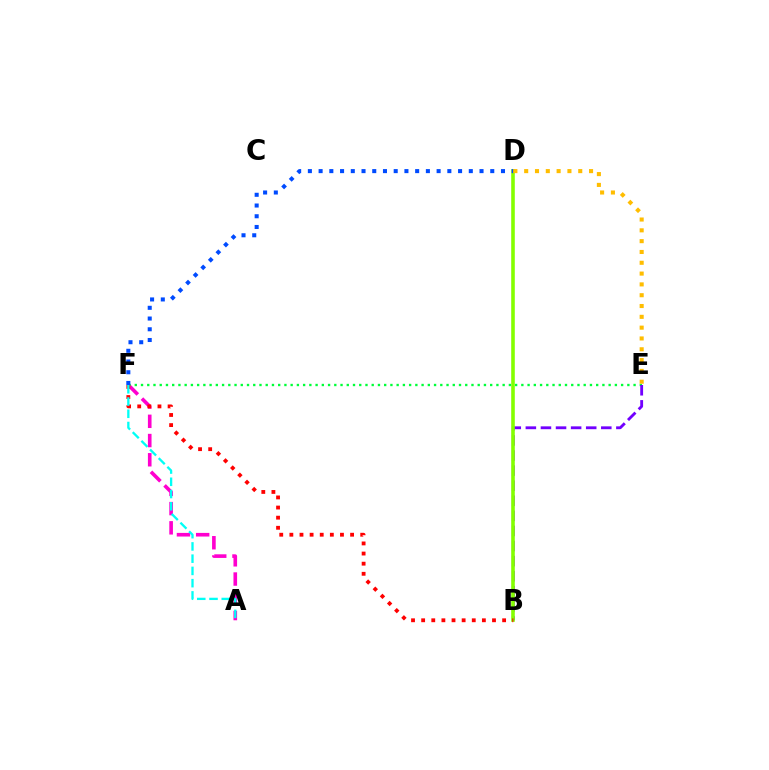{('A', 'F'): [{'color': '#ff00cf', 'line_style': 'dashed', 'thickness': 2.61}, {'color': '#00fff6', 'line_style': 'dashed', 'thickness': 1.66}], ('E', 'F'): [{'color': '#00ff39', 'line_style': 'dotted', 'thickness': 1.69}], ('B', 'E'): [{'color': '#7200ff', 'line_style': 'dashed', 'thickness': 2.05}], ('B', 'D'): [{'color': '#84ff00', 'line_style': 'solid', 'thickness': 2.59}], ('B', 'F'): [{'color': '#ff0000', 'line_style': 'dotted', 'thickness': 2.75}], ('D', 'F'): [{'color': '#004bff', 'line_style': 'dotted', 'thickness': 2.91}], ('D', 'E'): [{'color': '#ffbd00', 'line_style': 'dotted', 'thickness': 2.94}]}